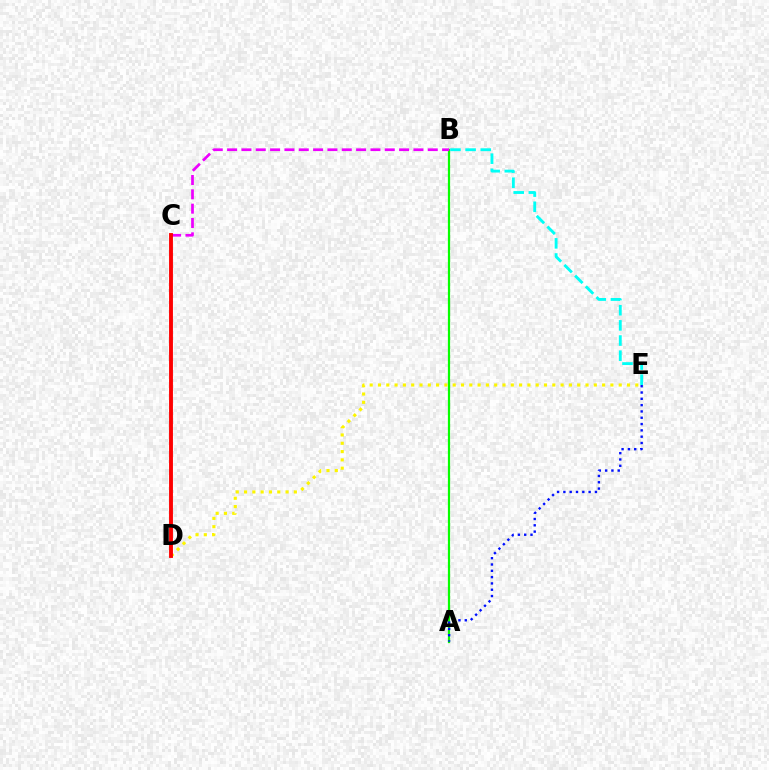{('A', 'B'): [{'color': '#08ff00', 'line_style': 'solid', 'thickness': 1.6}], ('D', 'E'): [{'color': '#fcf500', 'line_style': 'dotted', 'thickness': 2.26}], ('B', 'C'): [{'color': '#ee00ff', 'line_style': 'dashed', 'thickness': 1.95}], ('B', 'E'): [{'color': '#00fff6', 'line_style': 'dashed', 'thickness': 2.06}], ('A', 'E'): [{'color': '#0010ff', 'line_style': 'dotted', 'thickness': 1.71}], ('C', 'D'): [{'color': '#ff0000', 'line_style': 'solid', 'thickness': 2.79}]}